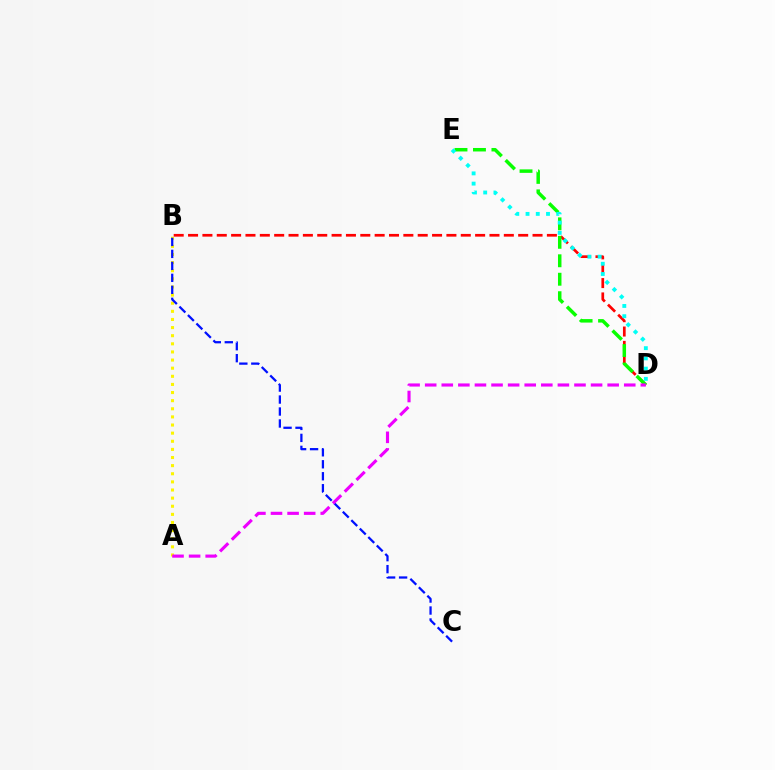{('A', 'B'): [{'color': '#fcf500', 'line_style': 'dotted', 'thickness': 2.21}], ('B', 'D'): [{'color': '#ff0000', 'line_style': 'dashed', 'thickness': 1.95}], ('B', 'C'): [{'color': '#0010ff', 'line_style': 'dashed', 'thickness': 1.63}], ('D', 'E'): [{'color': '#08ff00', 'line_style': 'dashed', 'thickness': 2.51}, {'color': '#00fff6', 'line_style': 'dotted', 'thickness': 2.78}], ('A', 'D'): [{'color': '#ee00ff', 'line_style': 'dashed', 'thickness': 2.25}]}